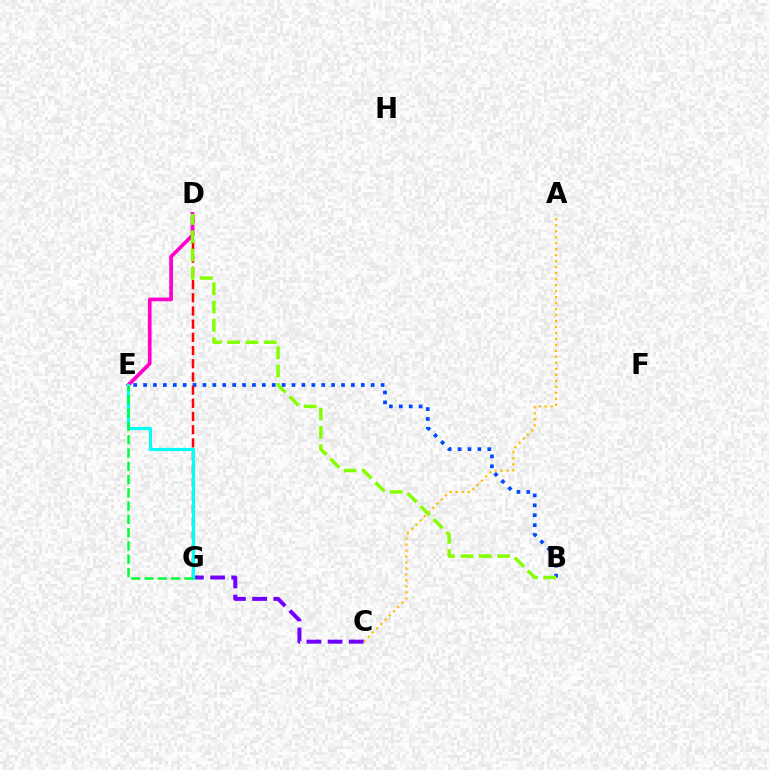{('B', 'E'): [{'color': '#004bff', 'line_style': 'dotted', 'thickness': 2.69}], ('A', 'C'): [{'color': '#ffbd00', 'line_style': 'dotted', 'thickness': 1.63}], ('D', 'G'): [{'color': '#ff0000', 'line_style': 'dashed', 'thickness': 1.79}], ('D', 'E'): [{'color': '#ff00cf', 'line_style': 'solid', 'thickness': 2.67}], ('C', 'G'): [{'color': '#7200ff', 'line_style': 'dashed', 'thickness': 2.87}], ('E', 'G'): [{'color': '#00fff6', 'line_style': 'solid', 'thickness': 2.29}, {'color': '#00ff39', 'line_style': 'dashed', 'thickness': 1.8}], ('B', 'D'): [{'color': '#84ff00', 'line_style': 'dashed', 'thickness': 2.49}]}